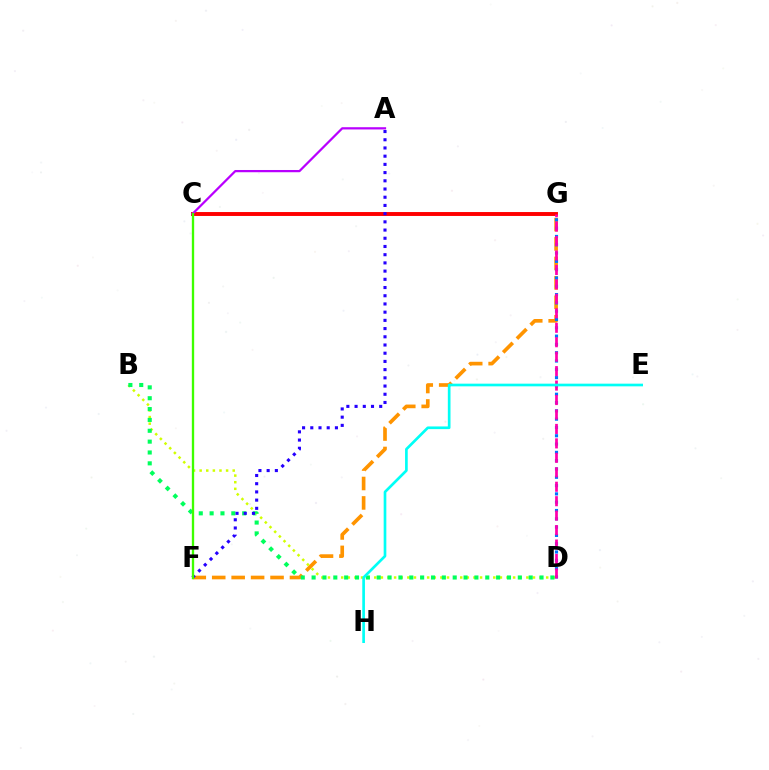{('F', 'G'): [{'color': '#ff9400', 'line_style': 'dashed', 'thickness': 2.64}], ('B', 'D'): [{'color': '#d1ff00', 'line_style': 'dotted', 'thickness': 1.8}, {'color': '#00ff5c', 'line_style': 'dotted', 'thickness': 2.95}], ('D', 'G'): [{'color': '#0074ff', 'line_style': 'dotted', 'thickness': 2.26}, {'color': '#ff00ac', 'line_style': 'dashed', 'thickness': 1.96}], ('C', 'G'): [{'color': '#ff0000', 'line_style': 'solid', 'thickness': 2.82}], ('A', 'F'): [{'color': '#2500ff', 'line_style': 'dotted', 'thickness': 2.23}], ('A', 'C'): [{'color': '#b900ff', 'line_style': 'solid', 'thickness': 1.61}], ('E', 'H'): [{'color': '#00fff6', 'line_style': 'solid', 'thickness': 1.93}], ('C', 'F'): [{'color': '#3dff00', 'line_style': 'solid', 'thickness': 1.68}]}